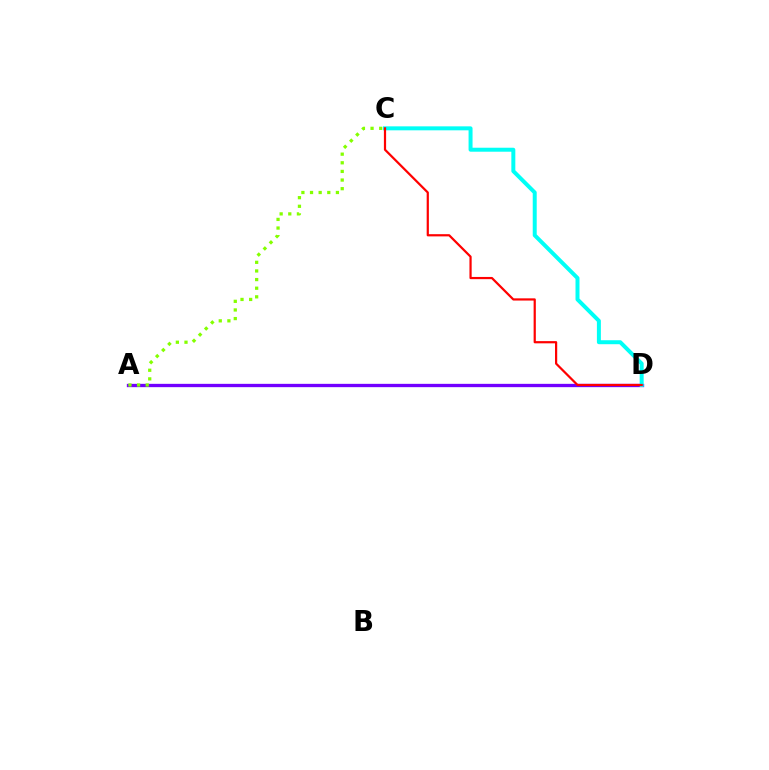{('A', 'D'): [{'color': '#7200ff', 'line_style': 'solid', 'thickness': 2.39}], ('C', 'D'): [{'color': '#00fff6', 'line_style': 'solid', 'thickness': 2.87}, {'color': '#ff0000', 'line_style': 'solid', 'thickness': 1.59}], ('A', 'C'): [{'color': '#84ff00', 'line_style': 'dotted', 'thickness': 2.34}]}